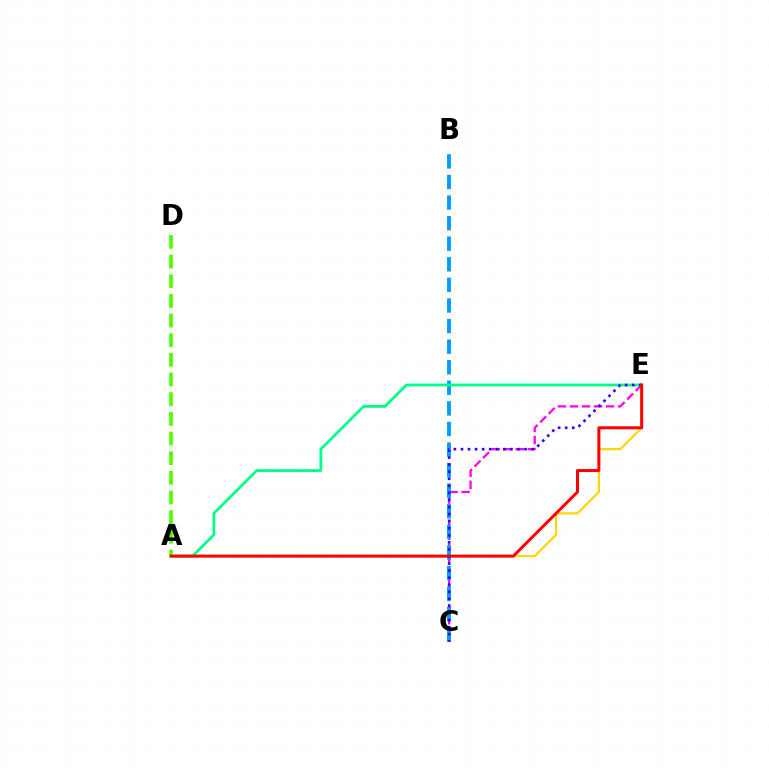{('C', 'E'): [{'color': '#ff00ed', 'line_style': 'dashed', 'thickness': 1.64}, {'color': '#3700ff', 'line_style': 'dotted', 'thickness': 1.92}], ('A', 'E'): [{'color': '#ffd500', 'line_style': 'solid', 'thickness': 1.54}, {'color': '#00ff86', 'line_style': 'solid', 'thickness': 1.99}, {'color': '#ff0000', 'line_style': 'solid', 'thickness': 2.16}], ('B', 'C'): [{'color': '#009eff', 'line_style': 'dashed', 'thickness': 2.8}], ('A', 'D'): [{'color': '#4fff00', 'line_style': 'dashed', 'thickness': 2.67}]}